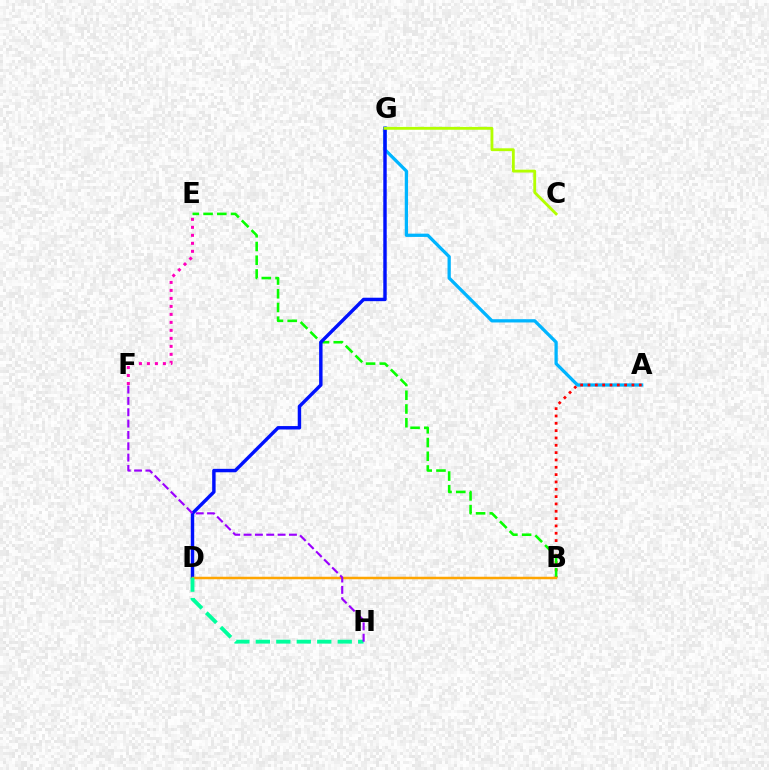{('A', 'G'): [{'color': '#00b5ff', 'line_style': 'solid', 'thickness': 2.35}], ('A', 'B'): [{'color': '#ff0000', 'line_style': 'dotted', 'thickness': 1.99}], ('B', 'E'): [{'color': '#08ff00', 'line_style': 'dashed', 'thickness': 1.87}], ('E', 'F'): [{'color': '#ff00bd', 'line_style': 'dotted', 'thickness': 2.17}], ('D', 'G'): [{'color': '#0010ff', 'line_style': 'solid', 'thickness': 2.47}], ('C', 'G'): [{'color': '#b3ff00', 'line_style': 'solid', 'thickness': 2.04}], ('B', 'D'): [{'color': '#ffa500', 'line_style': 'solid', 'thickness': 1.79}], ('D', 'H'): [{'color': '#00ff9d', 'line_style': 'dashed', 'thickness': 2.78}], ('F', 'H'): [{'color': '#9b00ff', 'line_style': 'dashed', 'thickness': 1.54}]}